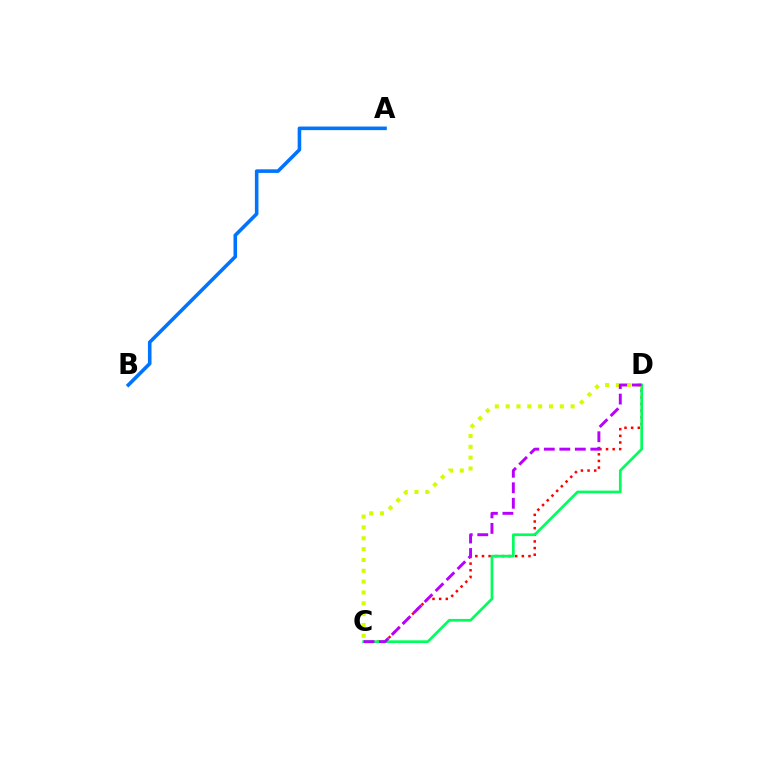{('C', 'D'): [{'color': '#ff0000', 'line_style': 'dotted', 'thickness': 1.8}, {'color': '#00ff5c', 'line_style': 'solid', 'thickness': 1.94}, {'color': '#d1ff00', 'line_style': 'dotted', 'thickness': 2.94}, {'color': '#b900ff', 'line_style': 'dashed', 'thickness': 2.11}], ('A', 'B'): [{'color': '#0074ff', 'line_style': 'solid', 'thickness': 2.58}]}